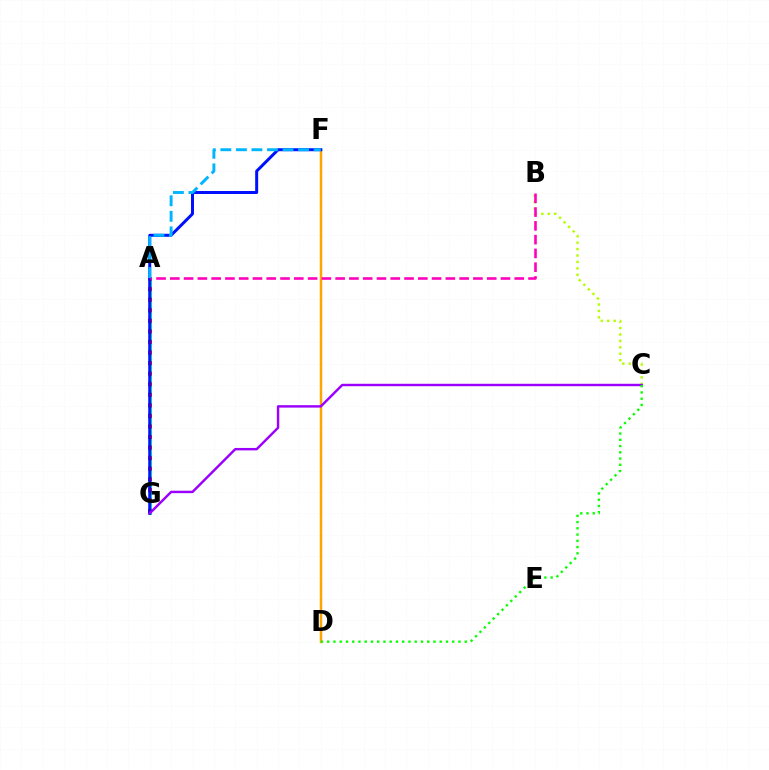{('A', 'G'): [{'color': '#00ff9d', 'line_style': 'solid', 'thickness': 2.22}, {'color': '#ff0000', 'line_style': 'dotted', 'thickness': 2.87}], ('D', 'F'): [{'color': '#ffa500', 'line_style': 'solid', 'thickness': 1.78}], ('F', 'G'): [{'color': '#0010ff', 'line_style': 'solid', 'thickness': 2.15}], ('B', 'C'): [{'color': '#b3ff00', 'line_style': 'dotted', 'thickness': 1.75}], ('A', 'B'): [{'color': '#ff00bd', 'line_style': 'dashed', 'thickness': 1.87}], ('C', 'G'): [{'color': '#9b00ff', 'line_style': 'solid', 'thickness': 1.75}], ('C', 'D'): [{'color': '#08ff00', 'line_style': 'dotted', 'thickness': 1.7}], ('A', 'F'): [{'color': '#00b5ff', 'line_style': 'dashed', 'thickness': 2.11}]}